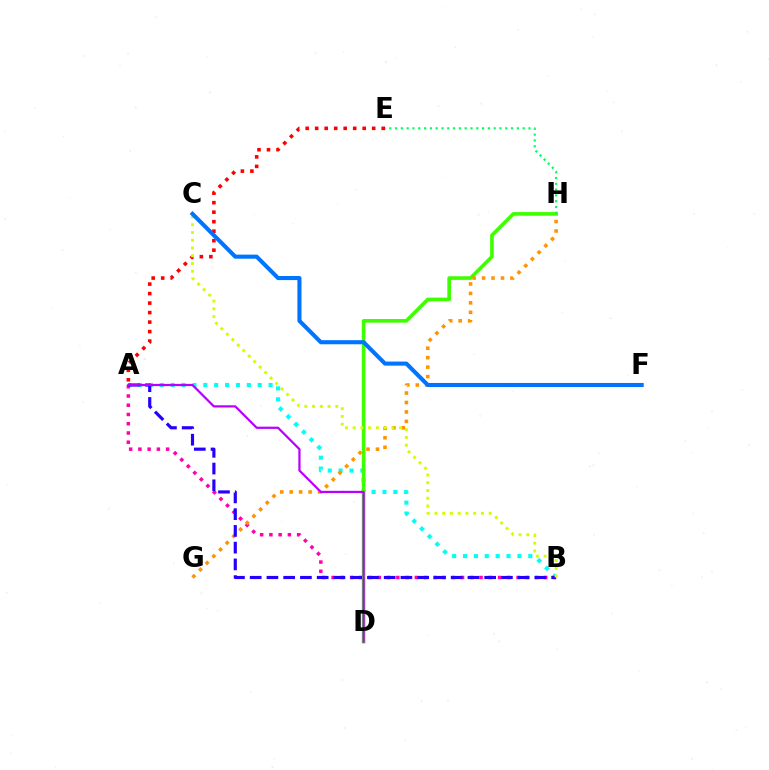{('A', 'E'): [{'color': '#ff0000', 'line_style': 'dotted', 'thickness': 2.58}], ('A', 'B'): [{'color': '#00fff6', 'line_style': 'dotted', 'thickness': 2.96}, {'color': '#ff00ac', 'line_style': 'dotted', 'thickness': 2.51}, {'color': '#2500ff', 'line_style': 'dashed', 'thickness': 2.28}], ('D', 'H'): [{'color': '#3dff00', 'line_style': 'solid', 'thickness': 2.62}], ('G', 'H'): [{'color': '#ff9400', 'line_style': 'dotted', 'thickness': 2.57}], ('B', 'C'): [{'color': '#d1ff00', 'line_style': 'dotted', 'thickness': 2.1}], ('E', 'H'): [{'color': '#00ff5c', 'line_style': 'dotted', 'thickness': 1.58}], ('C', 'F'): [{'color': '#0074ff', 'line_style': 'solid', 'thickness': 2.94}], ('A', 'D'): [{'color': '#b900ff', 'line_style': 'solid', 'thickness': 1.6}]}